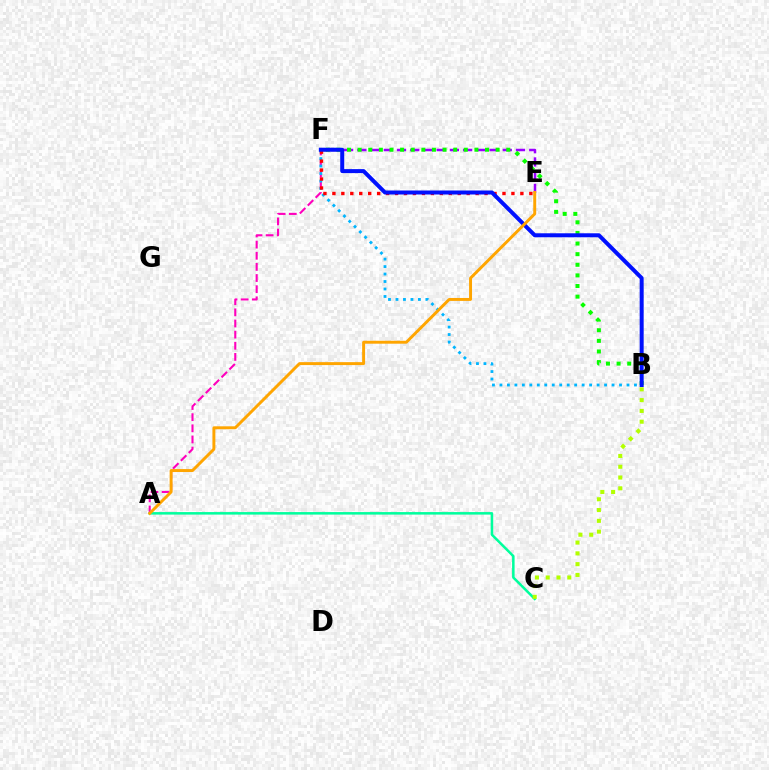{('E', 'F'): [{'color': '#9b00ff', 'line_style': 'dashed', 'thickness': 1.8}, {'color': '#ff0000', 'line_style': 'dotted', 'thickness': 2.43}], ('B', 'F'): [{'color': '#08ff00', 'line_style': 'dotted', 'thickness': 2.88}, {'color': '#00b5ff', 'line_style': 'dotted', 'thickness': 2.03}, {'color': '#0010ff', 'line_style': 'solid', 'thickness': 2.87}], ('A', 'F'): [{'color': '#ff00bd', 'line_style': 'dashed', 'thickness': 1.51}], ('A', 'C'): [{'color': '#00ff9d', 'line_style': 'solid', 'thickness': 1.81}], ('B', 'C'): [{'color': '#b3ff00', 'line_style': 'dotted', 'thickness': 2.93}], ('A', 'E'): [{'color': '#ffa500', 'line_style': 'solid', 'thickness': 2.12}]}